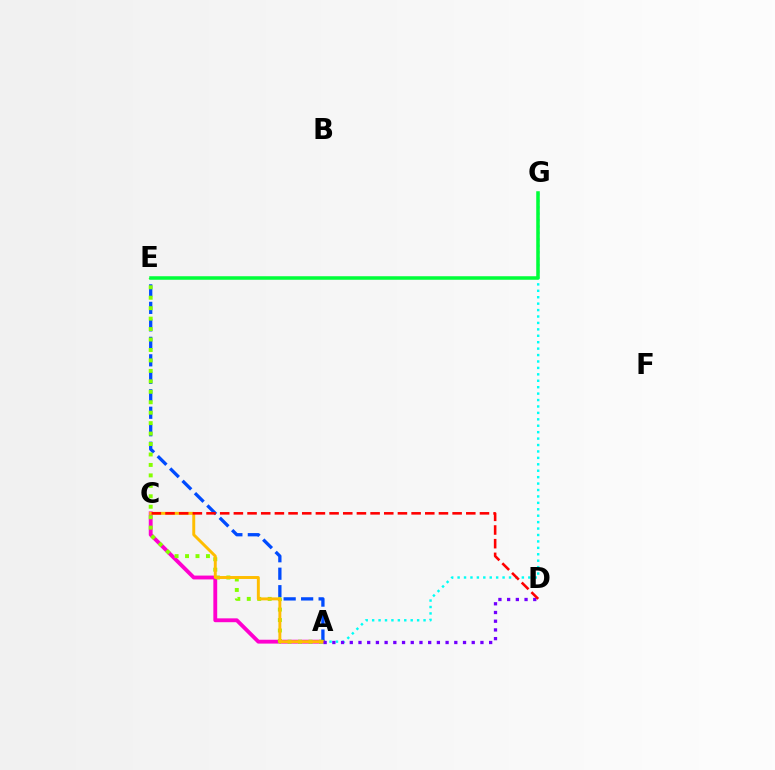{('A', 'G'): [{'color': '#00fff6', 'line_style': 'dotted', 'thickness': 1.75}], ('A', 'C'): [{'color': '#ff00cf', 'line_style': 'solid', 'thickness': 2.77}, {'color': '#ffbd00', 'line_style': 'solid', 'thickness': 2.11}], ('A', 'E'): [{'color': '#004bff', 'line_style': 'dashed', 'thickness': 2.38}, {'color': '#84ff00', 'line_style': 'dotted', 'thickness': 2.84}], ('E', 'G'): [{'color': '#00ff39', 'line_style': 'solid', 'thickness': 2.53}], ('A', 'D'): [{'color': '#7200ff', 'line_style': 'dotted', 'thickness': 2.37}], ('C', 'D'): [{'color': '#ff0000', 'line_style': 'dashed', 'thickness': 1.86}]}